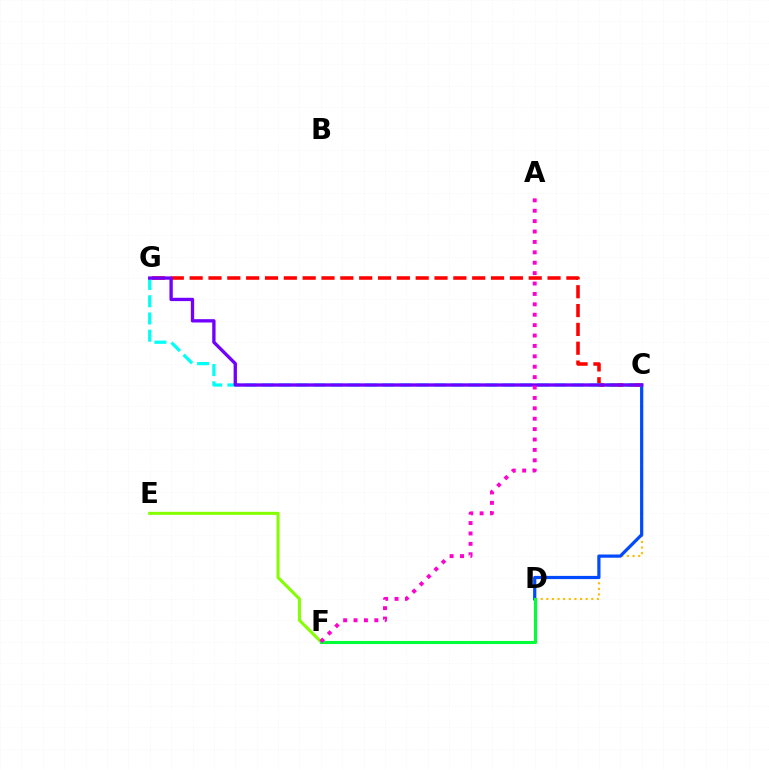{('C', 'D'): [{'color': '#ffbd00', 'line_style': 'dotted', 'thickness': 1.53}, {'color': '#004bff', 'line_style': 'solid', 'thickness': 2.31}], ('C', 'G'): [{'color': '#ff0000', 'line_style': 'dashed', 'thickness': 2.56}, {'color': '#00fff6', 'line_style': 'dashed', 'thickness': 2.34}, {'color': '#7200ff', 'line_style': 'solid', 'thickness': 2.4}], ('E', 'F'): [{'color': '#84ff00', 'line_style': 'solid', 'thickness': 2.19}], ('D', 'F'): [{'color': '#00ff39', 'line_style': 'solid', 'thickness': 2.22}], ('A', 'F'): [{'color': '#ff00cf', 'line_style': 'dotted', 'thickness': 2.83}]}